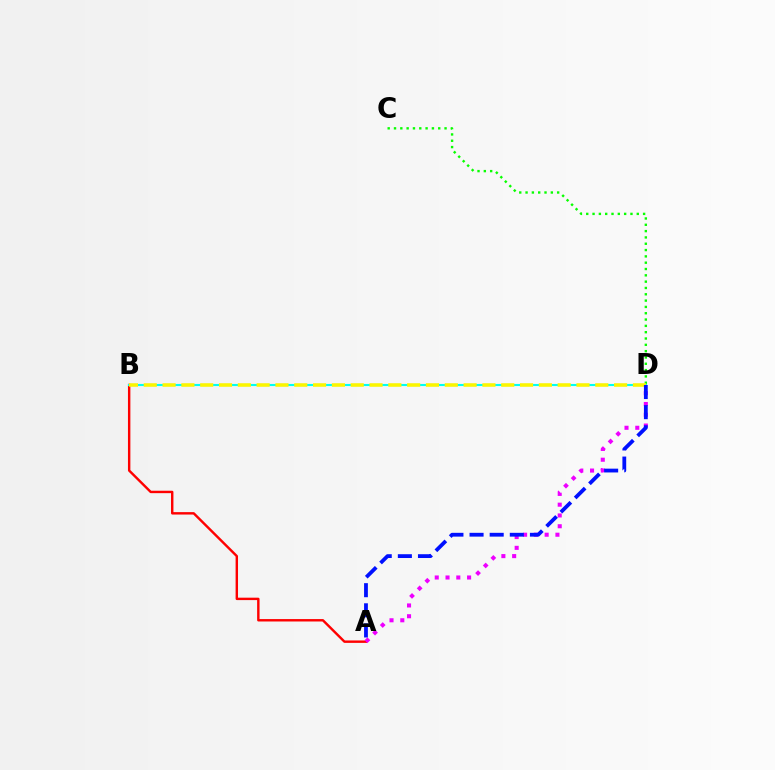{('C', 'D'): [{'color': '#08ff00', 'line_style': 'dotted', 'thickness': 1.72}], ('A', 'B'): [{'color': '#ff0000', 'line_style': 'solid', 'thickness': 1.74}], ('B', 'D'): [{'color': '#00fff6', 'line_style': 'solid', 'thickness': 1.51}, {'color': '#fcf500', 'line_style': 'dashed', 'thickness': 2.56}], ('A', 'D'): [{'color': '#ee00ff', 'line_style': 'dotted', 'thickness': 2.93}, {'color': '#0010ff', 'line_style': 'dashed', 'thickness': 2.73}]}